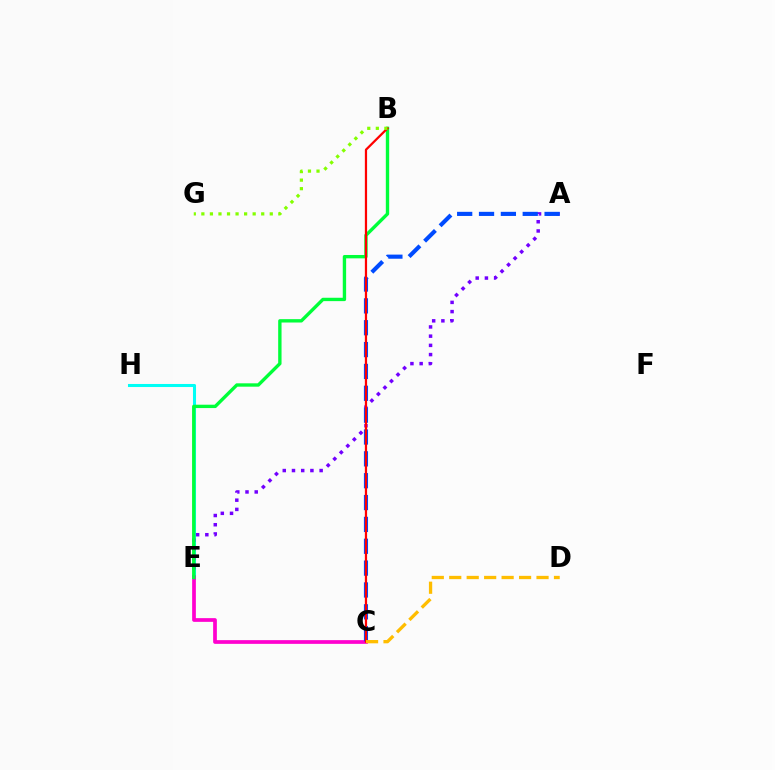{('E', 'H'): [{'color': '#00fff6', 'line_style': 'solid', 'thickness': 2.2}], ('A', 'E'): [{'color': '#7200ff', 'line_style': 'dotted', 'thickness': 2.5}], ('C', 'E'): [{'color': '#ff00cf', 'line_style': 'solid', 'thickness': 2.68}], ('A', 'C'): [{'color': '#004bff', 'line_style': 'dashed', 'thickness': 2.97}], ('B', 'E'): [{'color': '#00ff39', 'line_style': 'solid', 'thickness': 2.42}], ('B', 'C'): [{'color': '#ff0000', 'line_style': 'solid', 'thickness': 1.61}], ('C', 'D'): [{'color': '#ffbd00', 'line_style': 'dashed', 'thickness': 2.37}], ('B', 'G'): [{'color': '#84ff00', 'line_style': 'dotted', 'thickness': 2.32}]}